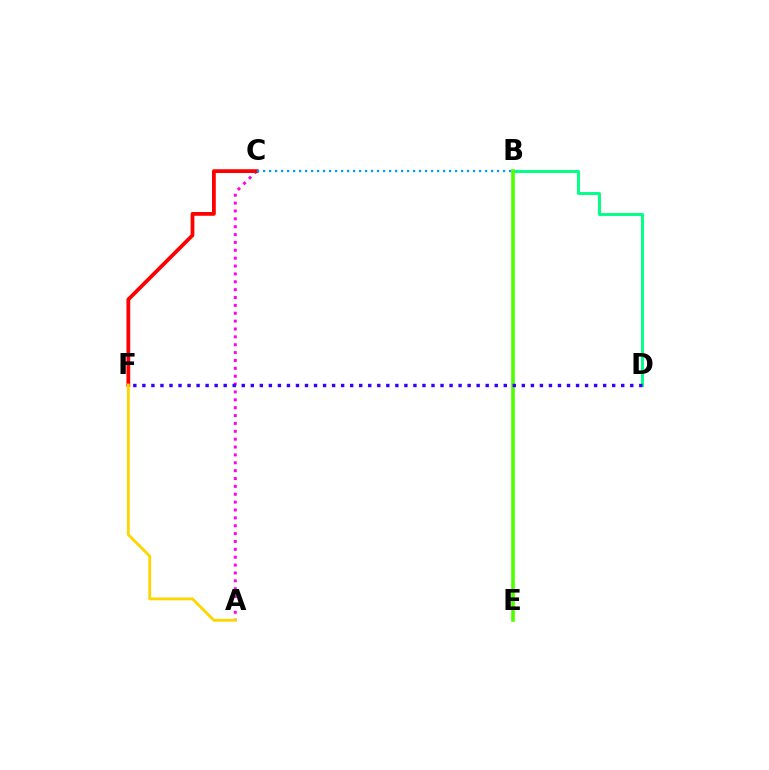{('A', 'C'): [{'color': '#ff00ed', 'line_style': 'dotted', 'thickness': 2.14}], ('C', 'F'): [{'color': '#ff0000', 'line_style': 'solid', 'thickness': 2.71}], ('B', 'D'): [{'color': '#00ff86', 'line_style': 'solid', 'thickness': 2.11}], ('B', 'E'): [{'color': '#4fff00', 'line_style': 'solid', 'thickness': 2.62}], ('B', 'C'): [{'color': '#009eff', 'line_style': 'dotted', 'thickness': 1.63}], ('A', 'F'): [{'color': '#ffd500', 'line_style': 'solid', 'thickness': 2.02}], ('D', 'F'): [{'color': '#3700ff', 'line_style': 'dotted', 'thickness': 2.45}]}